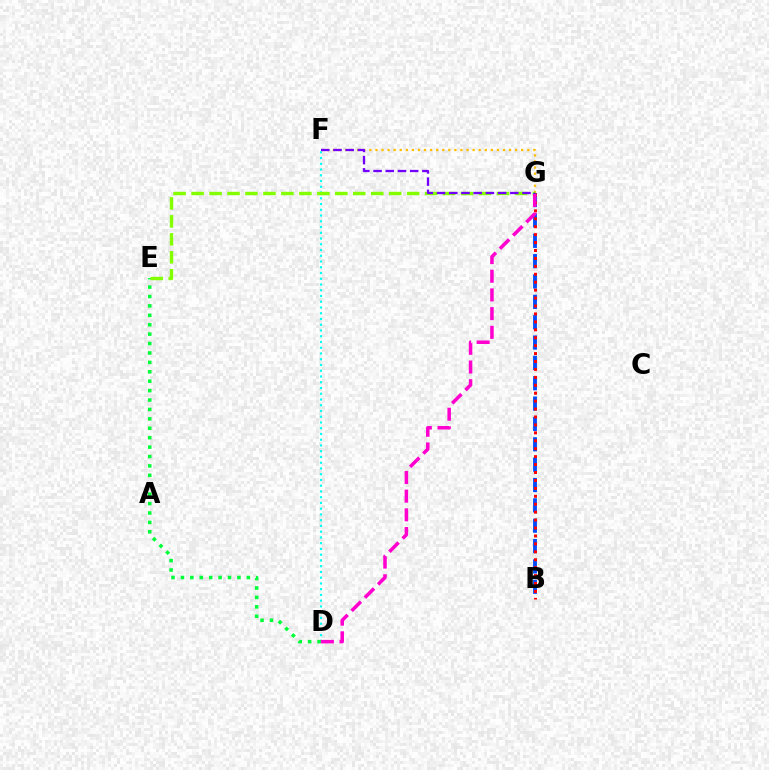{('D', 'F'): [{'color': '#00fff6', 'line_style': 'dotted', 'thickness': 1.56}], ('D', 'E'): [{'color': '#00ff39', 'line_style': 'dotted', 'thickness': 2.56}], ('F', 'G'): [{'color': '#ffbd00', 'line_style': 'dotted', 'thickness': 1.65}, {'color': '#7200ff', 'line_style': 'dashed', 'thickness': 1.66}], ('E', 'G'): [{'color': '#84ff00', 'line_style': 'dashed', 'thickness': 2.44}], ('B', 'G'): [{'color': '#004bff', 'line_style': 'dashed', 'thickness': 2.76}, {'color': '#ff0000', 'line_style': 'dotted', 'thickness': 2.15}], ('D', 'G'): [{'color': '#ff00cf', 'line_style': 'dashed', 'thickness': 2.54}]}